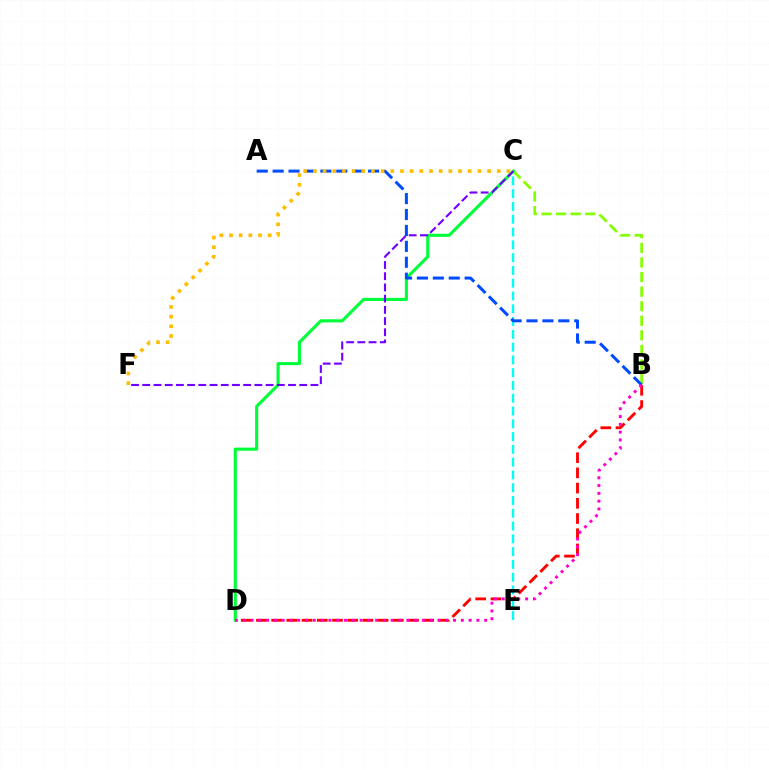{('B', 'D'): [{'color': '#ff0000', 'line_style': 'dashed', 'thickness': 2.07}, {'color': '#ff00cf', 'line_style': 'dotted', 'thickness': 2.12}], ('B', 'C'): [{'color': '#84ff00', 'line_style': 'dashed', 'thickness': 1.98}], ('C', 'E'): [{'color': '#00fff6', 'line_style': 'dashed', 'thickness': 1.74}], ('C', 'D'): [{'color': '#00ff39', 'line_style': 'solid', 'thickness': 2.24}], ('A', 'B'): [{'color': '#004bff', 'line_style': 'dashed', 'thickness': 2.16}], ('C', 'F'): [{'color': '#7200ff', 'line_style': 'dashed', 'thickness': 1.52}, {'color': '#ffbd00', 'line_style': 'dotted', 'thickness': 2.63}]}